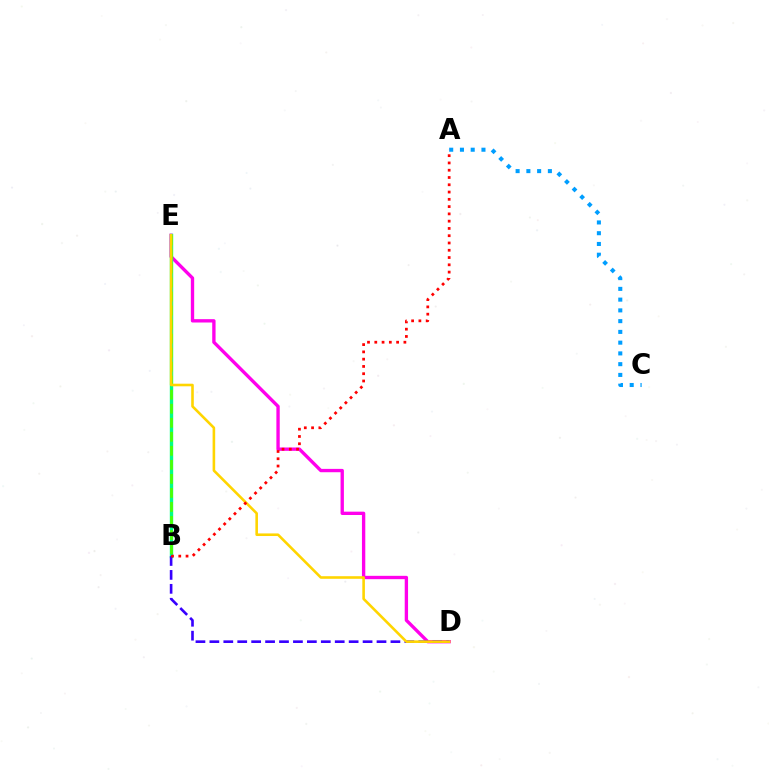{('D', 'E'): [{'color': '#ff00ed', 'line_style': 'solid', 'thickness': 2.41}, {'color': '#ffd500', 'line_style': 'solid', 'thickness': 1.87}], ('A', 'C'): [{'color': '#009eff', 'line_style': 'dotted', 'thickness': 2.92}], ('B', 'E'): [{'color': '#00ff86', 'line_style': 'solid', 'thickness': 2.44}, {'color': '#4fff00', 'line_style': 'dashed', 'thickness': 1.91}], ('B', 'D'): [{'color': '#3700ff', 'line_style': 'dashed', 'thickness': 1.89}], ('A', 'B'): [{'color': '#ff0000', 'line_style': 'dotted', 'thickness': 1.98}]}